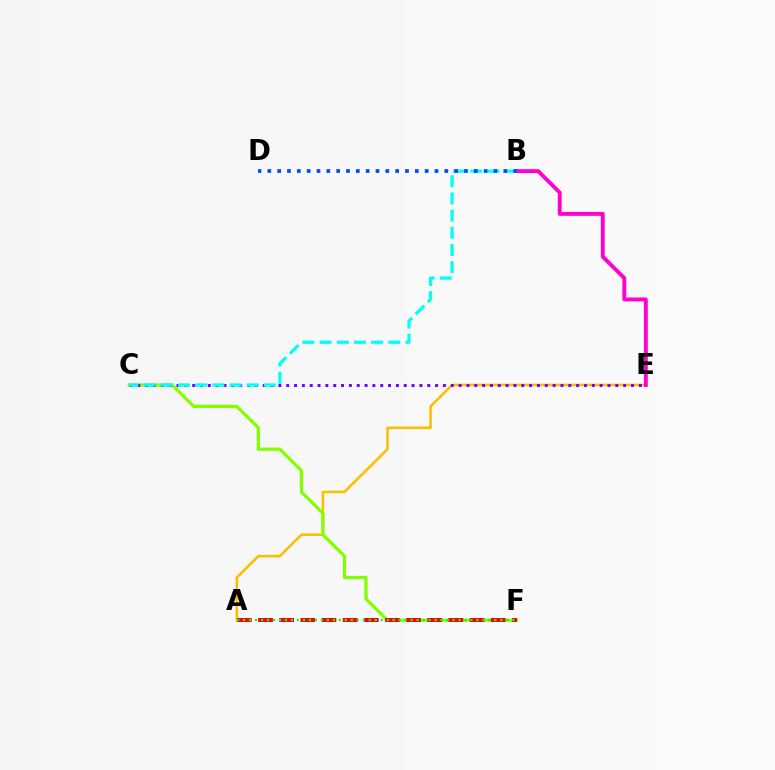{('A', 'E'): [{'color': '#ffbd00', 'line_style': 'solid', 'thickness': 1.84}], ('C', 'F'): [{'color': '#84ff00', 'line_style': 'solid', 'thickness': 2.34}], ('C', 'E'): [{'color': '#7200ff', 'line_style': 'dotted', 'thickness': 2.13}], ('B', 'E'): [{'color': '#ff00cf', 'line_style': 'solid', 'thickness': 2.81}], ('B', 'C'): [{'color': '#00fff6', 'line_style': 'dashed', 'thickness': 2.33}], ('A', 'F'): [{'color': '#ff0000', 'line_style': 'dashed', 'thickness': 2.87}, {'color': '#00ff39', 'line_style': 'dotted', 'thickness': 1.63}], ('B', 'D'): [{'color': '#004bff', 'line_style': 'dotted', 'thickness': 2.67}]}